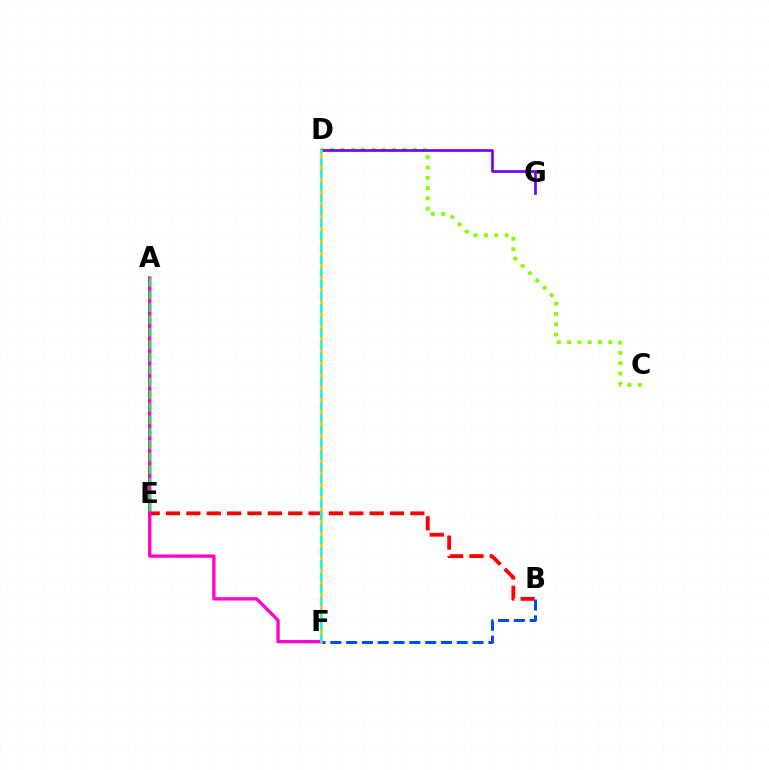{('C', 'D'): [{'color': '#84ff00', 'line_style': 'dotted', 'thickness': 2.8}], ('D', 'G'): [{'color': '#7200ff', 'line_style': 'solid', 'thickness': 1.93}], ('B', 'E'): [{'color': '#ff0000', 'line_style': 'dashed', 'thickness': 2.77}], ('A', 'F'): [{'color': '#ff00cf', 'line_style': 'solid', 'thickness': 2.38}], ('B', 'F'): [{'color': '#004bff', 'line_style': 'dashed', 'thickness': 2.15}], ('D', 'F'): [{'color': '#ffbd00', 'line_style': 'solid', 'thickness': 1.83}, {'color': '#00fff6', 'line_style': 'dashed', 'thickness': 1.66}], ('A', 'E'): [{'color': '#00ff39', 'line_style': 'dashed', 'thickness': 1.7}]}